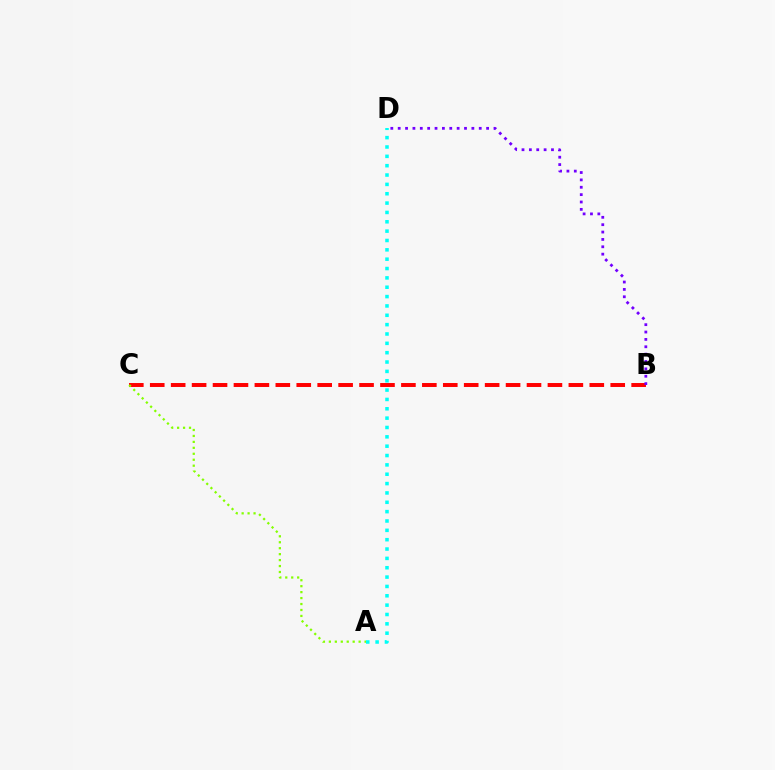{('B', 'C'): [{'color': '#ff0000', 'line_style': 'dashed', 'thickness': 2.84}], ('A', 'D'): [{'color': '#00fff6', 'line_style': 'dotted', 'thickness': 2.54}], ('B', 'D'): [{'color': '#7200ff', 'line_style': 'dotted', 'thickness': 2.0}], ('A', 'C'): [{'color': '#84ff00', 'line_style': 'dotted', 'thickness': 1.62}]}